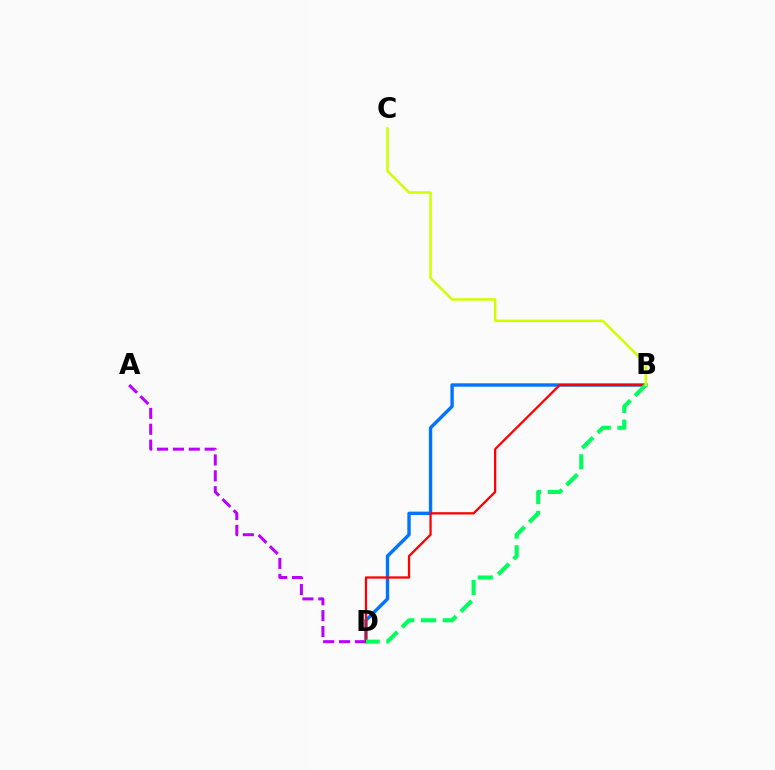{('A', 'D'): [{'color': '#b900ff', 'line_style': 'dashed', 'thickness': 2.16}], ('B', 'D'): [{'color': '#0074ff', 'line_style': 'solid', 'thickness': 2.44}, {'color': '#ff0000', 'line_style': 'solid', 'thickness': 1.64}, {'color': '#00ff5c', 'line_style': 'dashed', 'thickness': 2.95}], ('B', 'C'): [{'color': '#d1ff00', 'line_style': 'solid', 'thickness': 1.82}]}